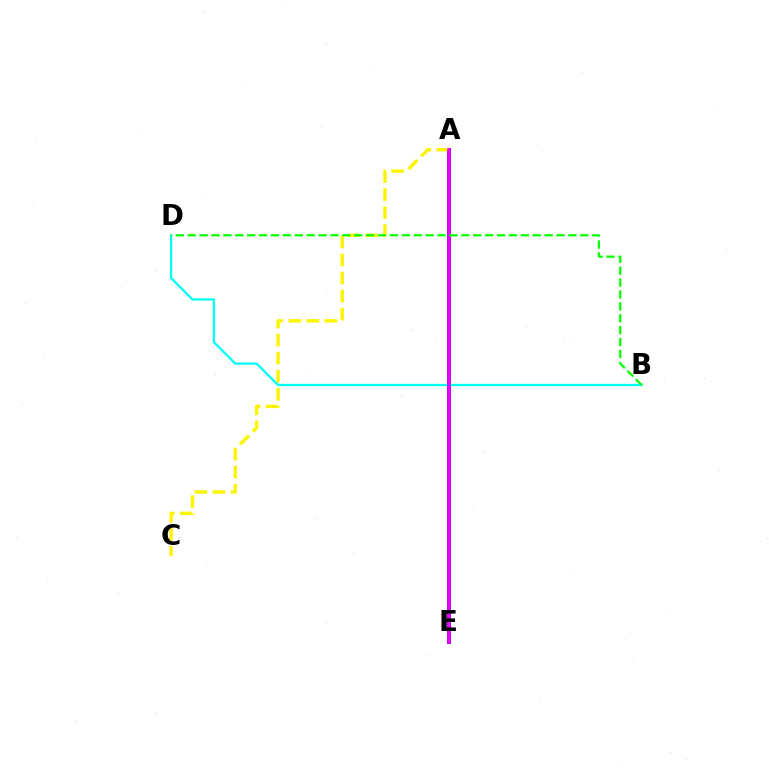{('A', 'E'): [{'color': '#0010ff', 'line_style': 'solid', 'thickness': 2.76}, {'color': '#ff0000', 'line_style': 'solid', 'thickness': 1.75}, {'color': '#ee00ff', 'line_style': 'solid', 'thickness': 2.54}], ('A', 'C'): [{'color': '#fcf500', 'line_style': 'dashed', 'thickness': 2.45}], ('B', 'D'): [{'color': '#00fff6', 'line_style': 'solid', 'thickness': 1.66}, {'color': '#08ff00', 'line_style': 'dashed', 'thickness': 1.62}]}